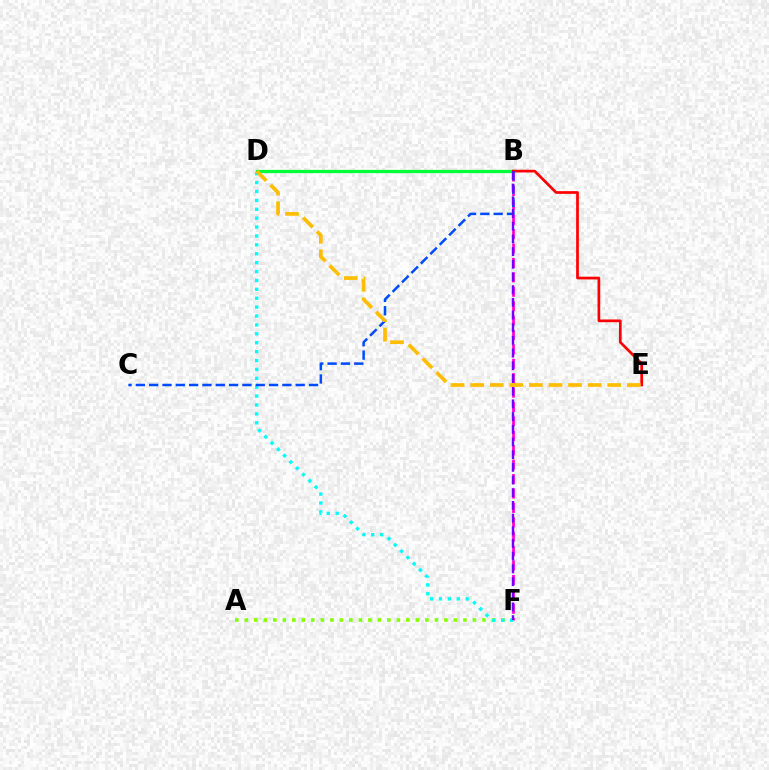{('B', 'F'): [{'color': '#ff00cf', 'line_style': 'dashed', 'thickness': 1.96}, {'color': '#7200ff', 'line_style': 'dashed', 'thickness': 1.72}], ('A', 'F'): [{'color': '#84ff00', 'line_style': 'dotted', 'thickness': 2.58}], ('B', 'D'): [{'color': '#00ff39', 'line_style': 'solid', 'thickness': 2.35}], ('D', 'F'): [{'color': '#00fff6', 'line_style': 'dotted', 'thickness': 2.42}], ('B', 'E'): [{'color': '#ff0000', 'line_style': 'solid', 'thickness': 1.95}], ('B', 'C'): [{'color': '#004bff', 'line_style': 'dashed', 'thickness': 1.81}], ('D', 'E'): [{'color': '#ffbd00', 'line_style': 'dashed', 'thickness': 2.66}]}